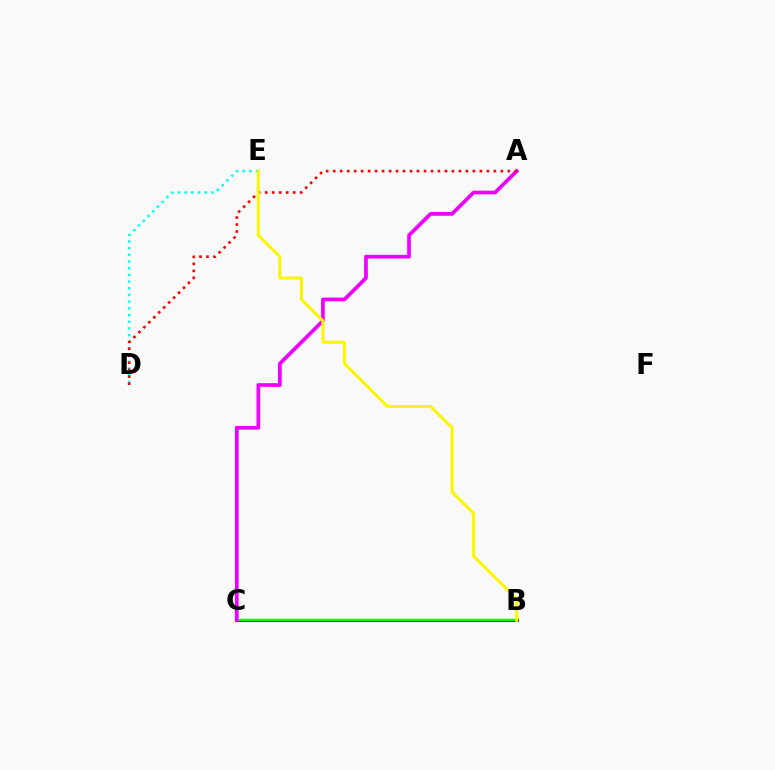{('B', 'C'): [{'color': '#0010ff', 'line_style': 'solid', 'thickness': 2.19}, {'color': '#08ff00', 'line_style': 'solid', 'thickness': 1.76}], ('D', 'E'): [{'color': '#00fff6', 'line_style': 'dotted', 'thickness': 1.82}], ('A', 'C'): [{'color': '#ee00ff', 'line_style': 'solid', 'thickness': 2.67}], ('A', 'D'): [{'color': '#ff0000', 'line_style': 'dotted', 'thickness': 1.9}], ('B', 'E'): [{'color': '#fcf500', 'line_style': 'solid', 'thickness': 2.15}]}